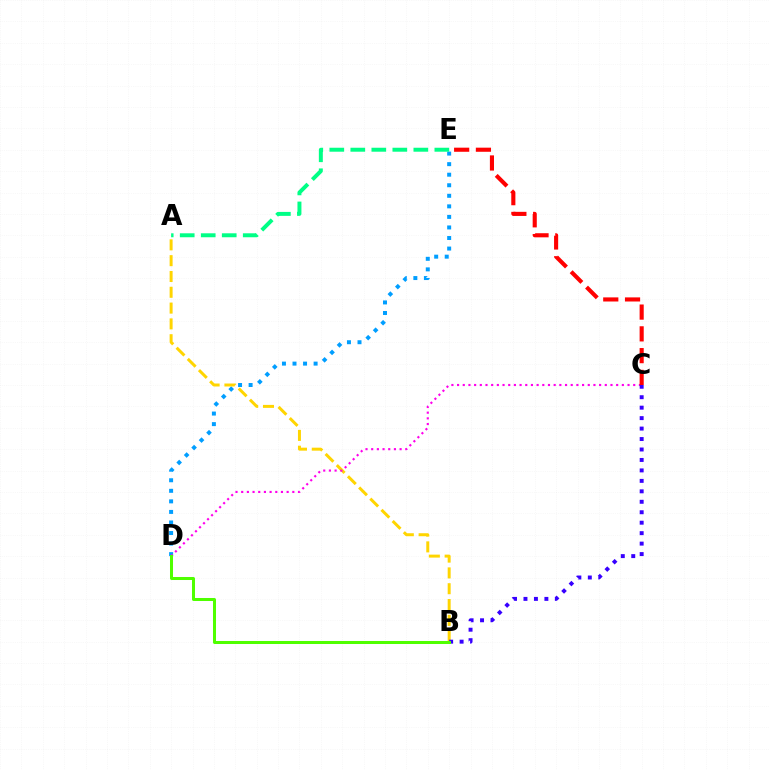{('D', 'E'): [{'color': '#009eff', 'line_style': 'dotted', 'thickness': 2.87}], ('A', 'B'): [{'color': '#ffd500', 'line_style': 'dashed', 'thickness': 2.15}], ('C', 'D'): [{'color': '#ff00ed', 'line_style': 'dotted', 'thickness': 1.54}], ('B', 'C'): [{'color': '#3700ff', 'line_style': 'dotted', 'thickness': 2.84}], ('A', 'E'): [{'color': '#00ff86', 'line_style': 'dashed', 'thickness': 2.85}], ('C', 'E'): [{'color': '#ff0000', 'line_style': 'dashed', 'thickness': 2.96}], ('B', 'D'): [{'color': '#4fff00', 'line_style': 'solid', 'thickness': 2.17}]}